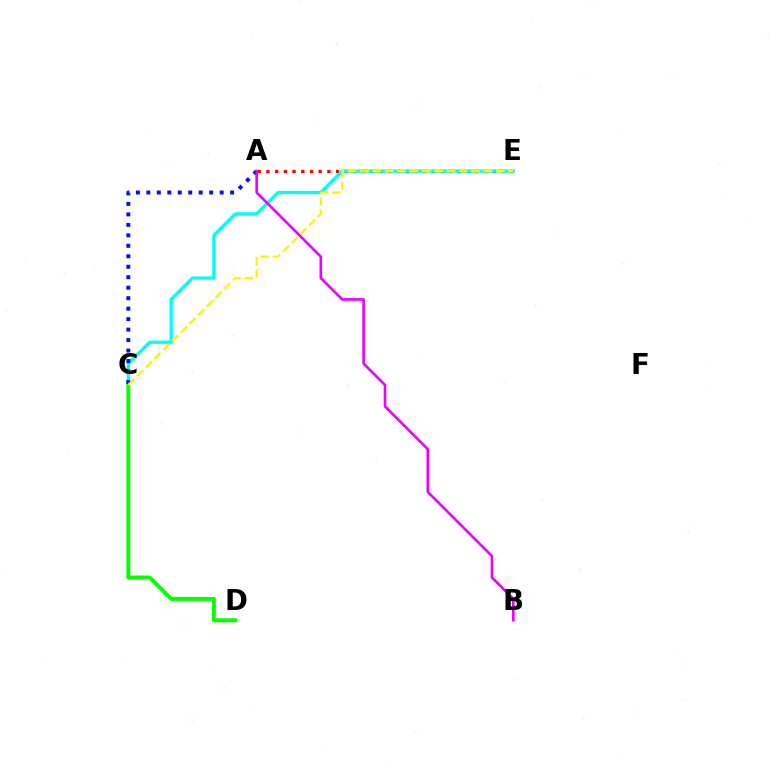{('A', 'E'): [{'color': '#ff0000', 'line_style': 'dotted', 'thickness': 2.37}], ('C', 'E'): [{'color': '#00fff6', 'line_style': 'solid', 'thickness': 2.39}, {'color': '#fcf500', 'line_style': 'dashed', 'thickness': 1.68}], ('C', 'D'): [{'color': '#08ff00', 'line_style': 'solid', 'thickness': 2.86}], ('A', 'C'): [{'color': '#0010ff', 'line_style': 'dotted', 'thickness': 2.85}], ('A', 'B'): [{'color': '#ee00ff', 'line_style': 'solid', 'thickness': 1.9}]}